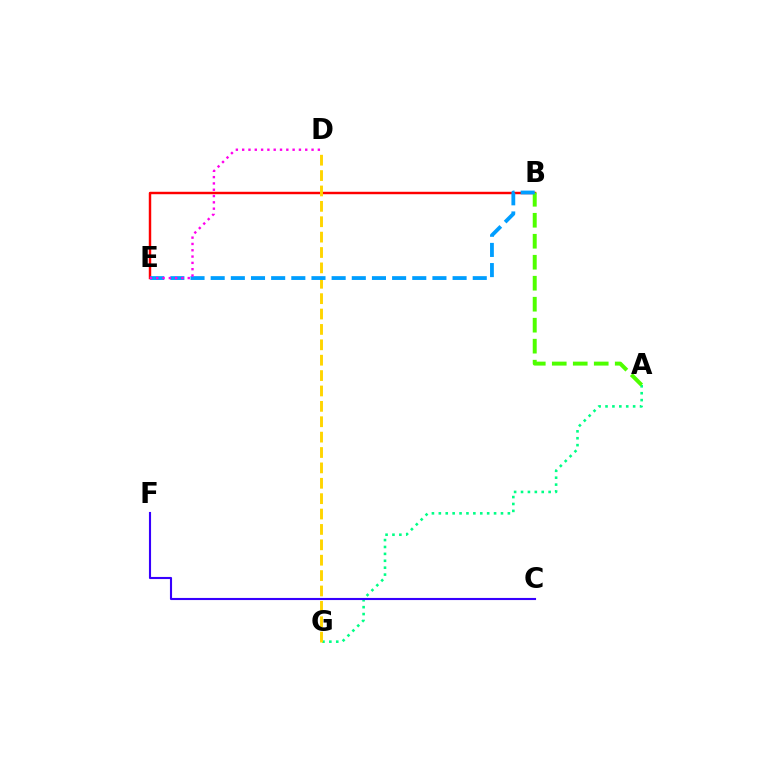{('A', 'G'): [{'color': '#00ff86', 'line_style': 'dotted', 'thickness': 1.88}], ('B', 'E'): [{'color': '#ff0000', 'line_style': 'solid', 'thickness': 1.76}, {'color': '#009eff', 'line_style': 'dashed', 'thickness': 2.74}], ('D', 'G'): [{'color': '#ffd500', 'line_style': 'dashed', 'thickness': 2.09}], ('A', 'B'): [{'color': '#4fff00', 'line_style': 'dashed', 'thickness': 2.85}], ('C', 'F'): [{'color': '#3700ff', 'line_style': 'solid', 'thickness': 1.52}], ('D', 'E'): [{'color': '#ff00ed', 'line_style': 'dotted', 'thickness': 1.71}]}